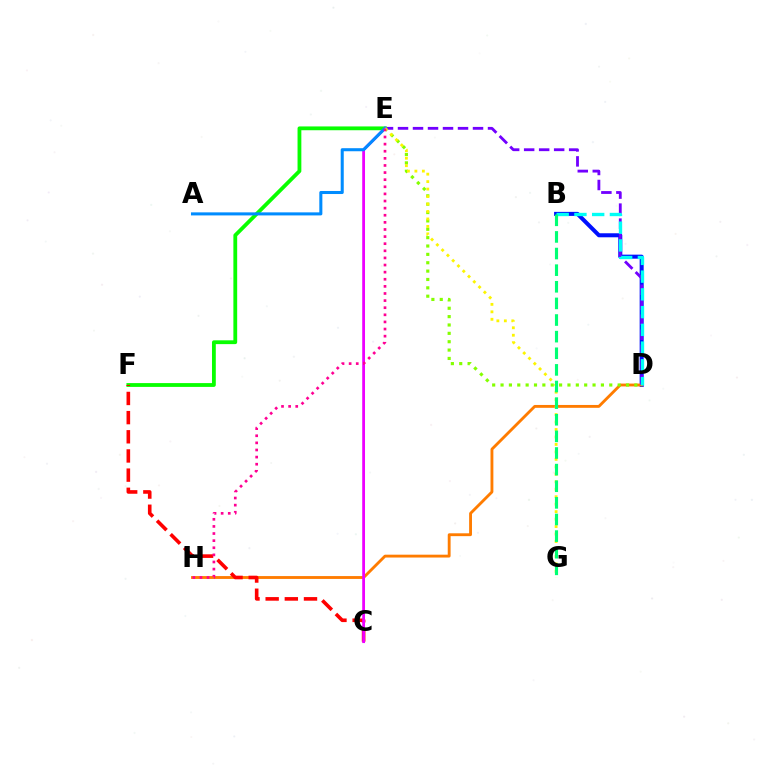{('B', 'D'): [{'color': '#0010ff', 'line_style': 'solid', 'thickness': 2.9}, {'color': '#00fff6', 'line_style': 'dashed', 'thickness': 2.41}], ('D', 'H'): [{'color': '#ff7c00', 'line_style': 'solid', 'thickness': 2.06}], ('D', 'E'): [{'color': '#7200ff', 'line_style': 'dashed', 'thickness': 2.04}, {'color': '#84ff00', 'line_style': 'dotted', 'thickness': 2.27}], ('E', 'F'): [{'color': '#08ff00', 'line_style': 'solid', 'thickness': 2.74}], ('C', 'F'): [{'color': '#ff0000', 'line_style': 'dashed', 'thickness': 2.6}], ('C', 'E'): [{'color': '#ee00ff', 'line_style': 'solid', 'thickness': 2.01}], ('A', 'E'): [{'color': '#008cff', 'line_style': 'solid', 'thickness': 2.2}], ('E', 'G'): [{'color': '#fcf500', 'line_style': 'dotted', 'thickness': 2.03}], ('B', 'G'): [{'color': '#00ff74', 'line_style': 'dashed', 'thickness': 2.26}], ('E', 'H'): [{'color': '#ff0094', 'line_style': 'dotted', 'thickness': 1.93}]}